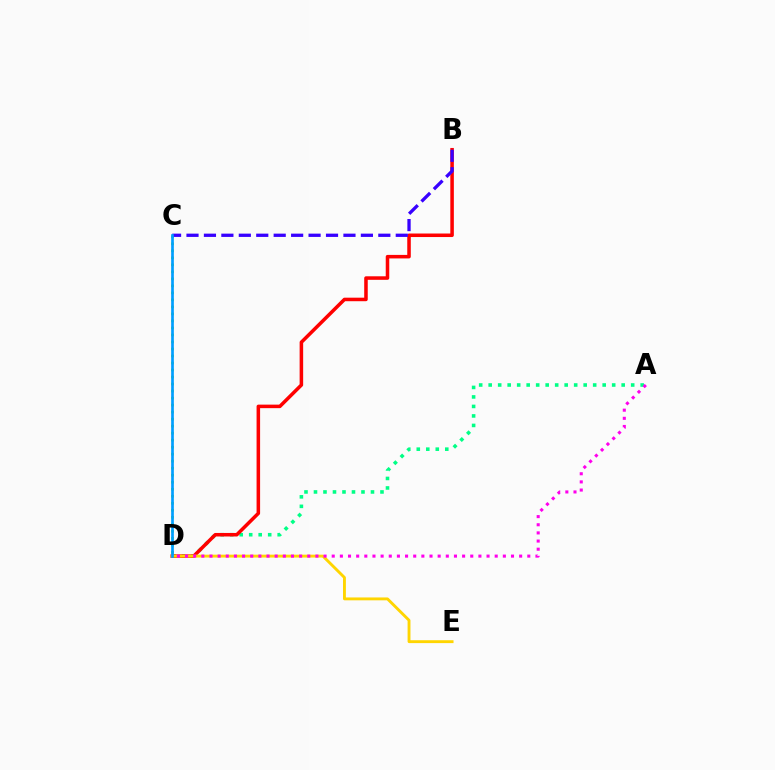{('A', 'D'): [{'color': '#00ff86', 'line_style': 'dotted', 'thickness': 2.58}, {'color': '#ff00ed', 'line_style': 'dotted', 'thickness': 2.21}], ('C', 'D'): [{'color': '#4fff00', 'line_style': 'dotted', 'thickness': 1.9}, {'color': '#009eff', 'line_style': 'solid', 'thickness': 1.93}], ('B', 'D'): [{'color': '#ff0000', 'line_style': 'solid', 'thickness': 2.54}], ('D', 'E'): [{'color': '#ffd500', 'line_style': 'solid', 'thickness': 2.07}], ('B', 'C'): [{'color': '#3700ff', 'line_style': 'dashed', 'thickness': 2.37}]}